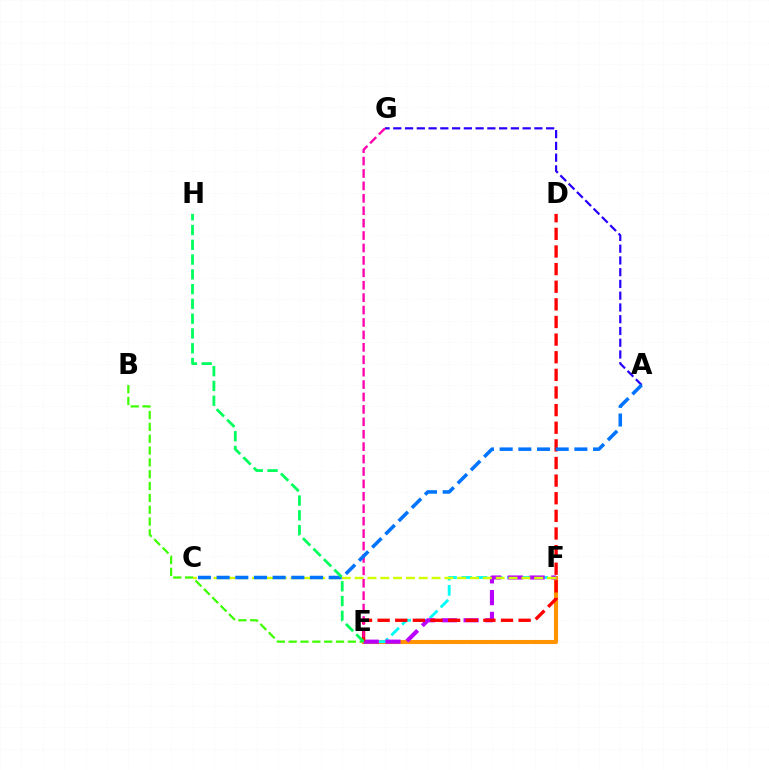{('B', 'E'): [{'color': '#3dff00', 'line_style': 'dashed', 'thickness': 1.61}], ('E', 'F'): [{'color': '#ff9400', 'line_style': 'solid', 'thickness': 2.94}, {'color': '#00fff6', 'line_style': 'dashed', 'thickness': 2.07}, {'color': '#b900ff', 'line_style': 'dashed', 'thickness': 2.95}], ('D', 'E'): [{'color': '#ff0000', 'line_style': 'dashed', 'thickness': 2.39}], ('C', 'F'): [{'color': '#d1ff00', 'line_style': 'dashed', 'thickness': 1.74}], ('A', 'G'): [{'color': '#2500ff', 'line_style': 'dashed', 'thickness': 1.6}], ('E', 'G'): [{'color': '#ff00ac', 'line_style': 'dashed', 'thickness': 1.69}], ('A', 'C'): [{'color': '#0074ff', 'line_style': 'dashed', 'thickness': 2.54}], ('E', 'H'): [{'color': '#00ff5c', 'line_style': 'dashed', 'thickness': 2.01}]}